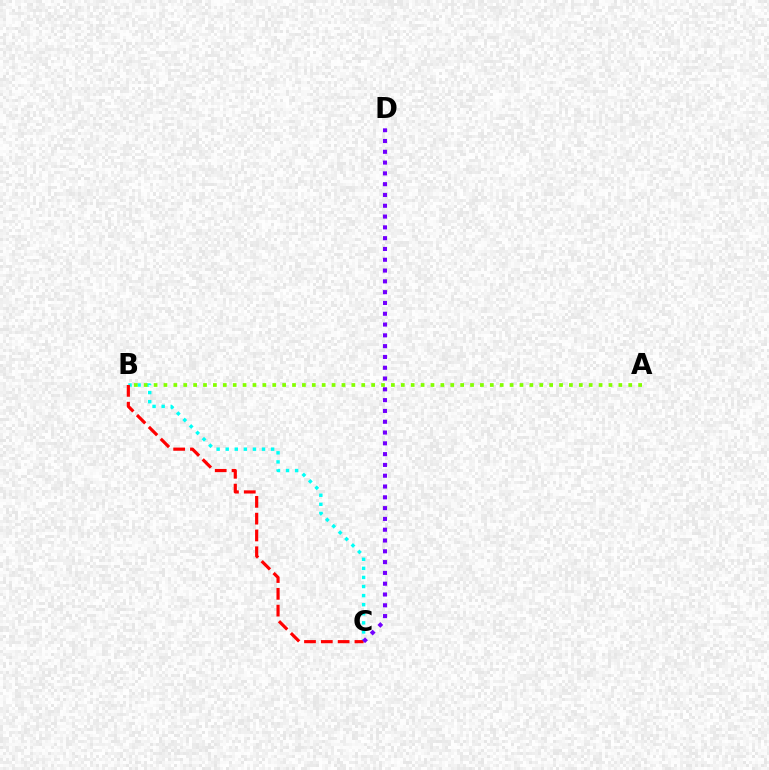{('B', 'C'): [{'color': '#00fff6', 'line_style': 'dotted', 'thickness': 2.47}, {'color': '#ff0000', 'line_style': 'dashed', 'thickness': 2.28}], ('A', 'B'): [{'color': '#84ff00', 'line_style': 'dotted', 'thickness': 2.69}], ('C', 'D'): [{'color': '#7200ff', 'line_style': 'dotted', 'thickness': 2.93}]}